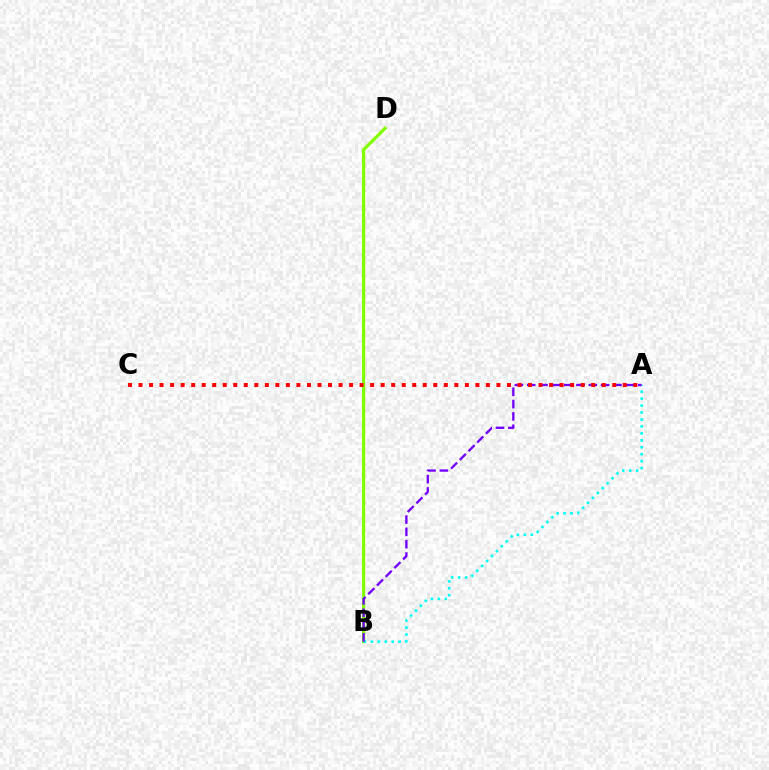{('B', 'D'): [{'color': '#84ff00', 'line_style': 'solid', 'thickness': 2.33}], ('A', 'B'): [{'color': '#00fff6', 'line_style': 'dotted', 'thickness': 1.89}, {'color': '#7200ff', 'line_style': 'dashed', 'thickness': 1.67}], ('A', 'C'): [{'color': '#ff0000', 'line_style': 'dotted', 'thickness': 2.86}]}